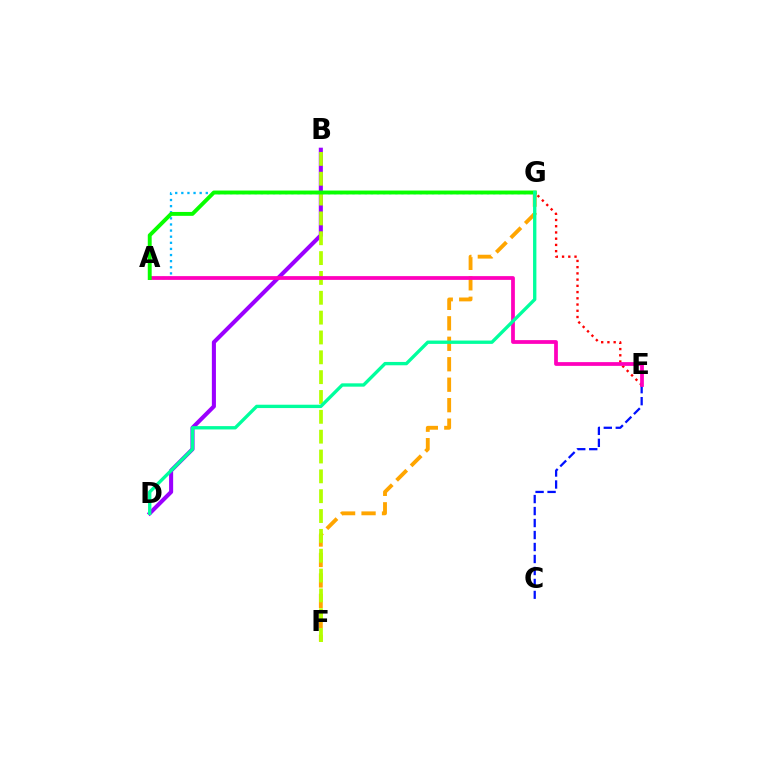{('C', 'E'): [{'color': '#0010ff', 'line_style': 'dashed', 'thickness': 1.63}], ('F', 'G'): [{'color': '#ffa500', 'line_style': 'dashed', 'thickness': 2.78}], ('B', 'D'): [{'color': '#9b00ff', 'line_style': 'solid', 'thickness': 2.93}], ('E', 'G'): [{'color': '#ff0000', 'line_style': 'dotted', 'thickness': 1.69}], ('A', 'G'): [{'color': '#00b5ff', 'line_style': 'dotted', 'thickness': 1.66}, {'color': '#08ff00', 'line_style': 'solid', 'thickness': 2.81}], ('B', 'F'): [{'color': '#b3ff00', 'line_style': 'dashed', 'thickness': 2.7}], ('A', 'E'): [{'color': '#ff00bd', 'line_style': 'solid', 'thickness': 2.71}], ('D', 'G'): [{'color': '#00ff9d', 'line_style': 'solid', 'thickness': 2.4}]}